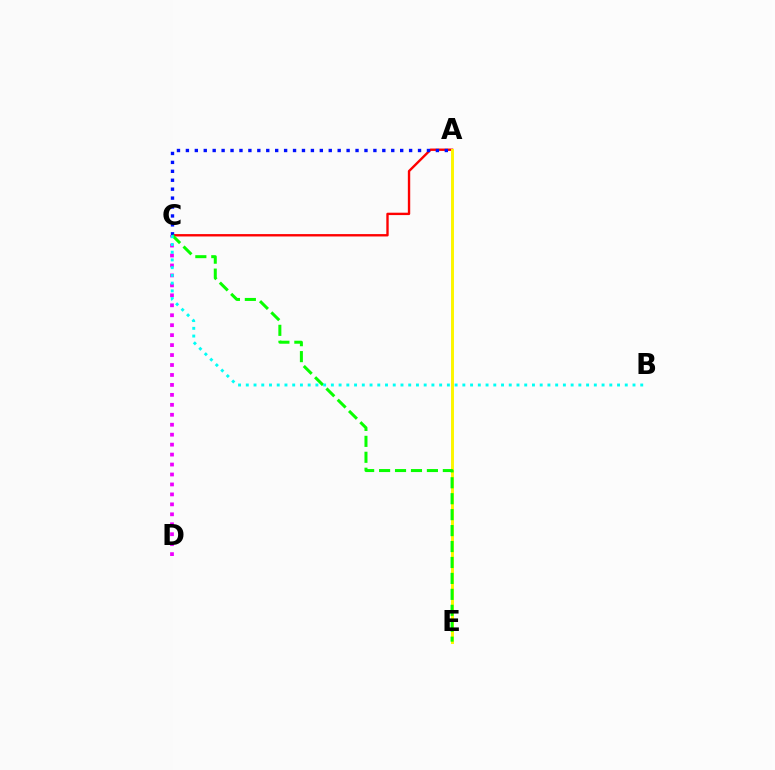{('A', 'C'): [{'color': '#ff0000', 'line_style': 'solid', 'thickness': 1.71}, {'color': '#0010ff', 'line_style': 'dotted', 'thickness': 2.43}], ('C', 'D'): [{'color': '#ee00ff', 'line_style': 'dotted', 'thickness': 2.7}], ('A', 'E'): [{'color': '#fcf500', 'line_style': 'solid', 'thickness': 2.12}], ('C', 'E'): [{'color': '#08ff00', 'line_style': 'dashed', 'thickness': 2.17}], ('B', 'C'): [{'color': '#00fff6', 'line_style': 'dotted', 'thickness': 2.1}]}